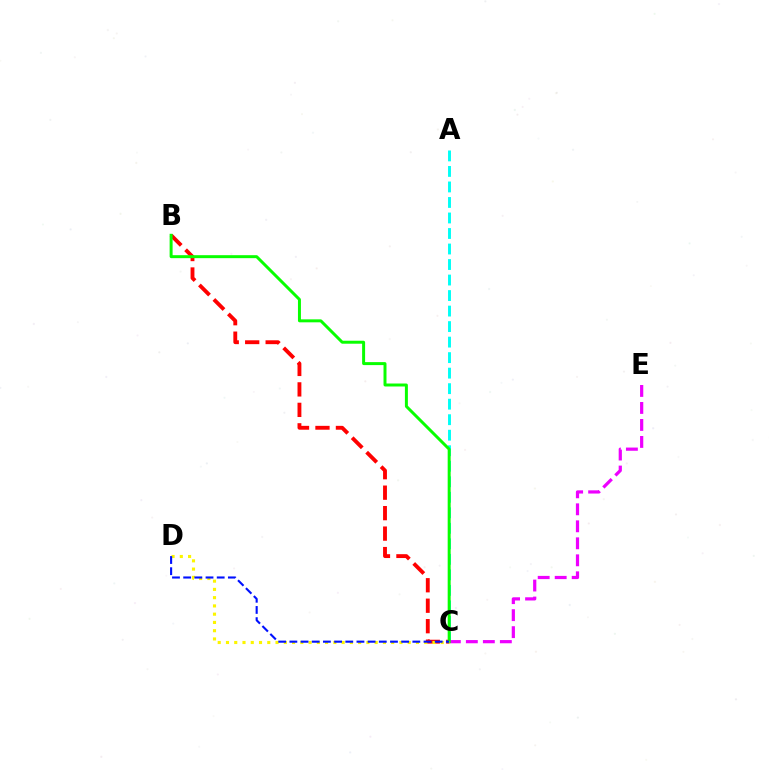{('A', 'C'): [{'color': '#00fff6', 'line_style': 'dashed', 'thickness': 2.11}], ('C', 'E'): [{'color': '#ee00ff', 'line_style': 'dashed', 'thickness': 2.31}], ('B', 'C'): [{'color': '#ff0000', 'line_style': 'dashed', 'thickness': 2.78}, {'color': '#08ff00', 'line_style': 'solid', 'thickness': 2.14}], ('C', 'D'): [{'color': '#fcf500', 'line_style': 'dotted', 'thickness': 2.24}, {'color': '#0010ff', 'line_style': 'dashed', 'thickness': 1.52}]}